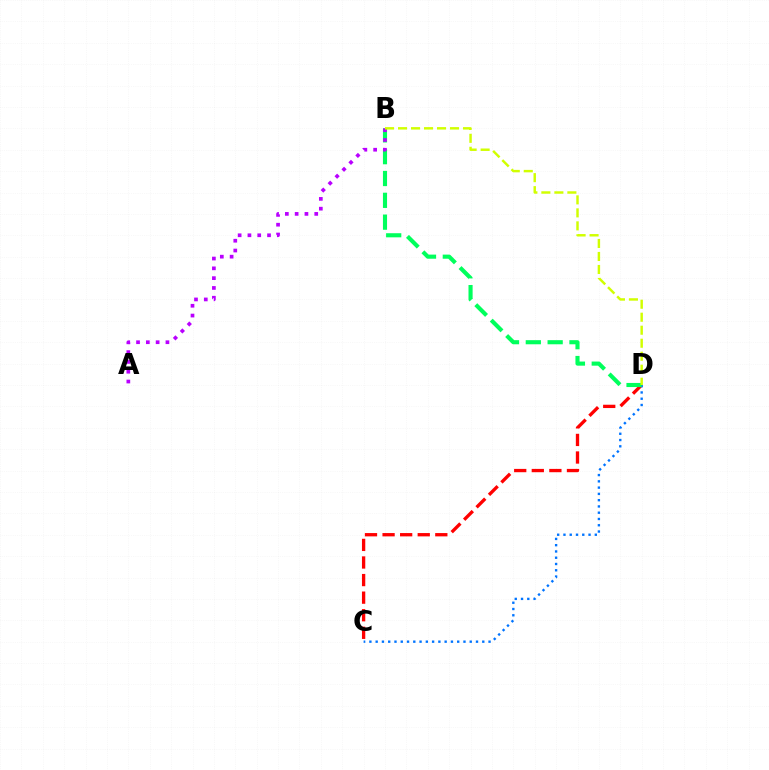{('C', 'D'): [{'color': '#ff0000', 'line_style': 'dashed', 'thickness': 2.39}, {'color': '#0074ff', 'line_style': 'dotted', 'thickness': 1.7}], ('B', 'D'): [{'color': '#00ff5c', 'line_style': 'dashed', 'thickness': 2.97}, {'color': '#d1ff00', 'line_style': 'dashed', 'thickness': 1.77}], ('A', 'B'): [{'color': '#b900ff', 'line_style': 'dotted', 'thickness': 2.66}]}